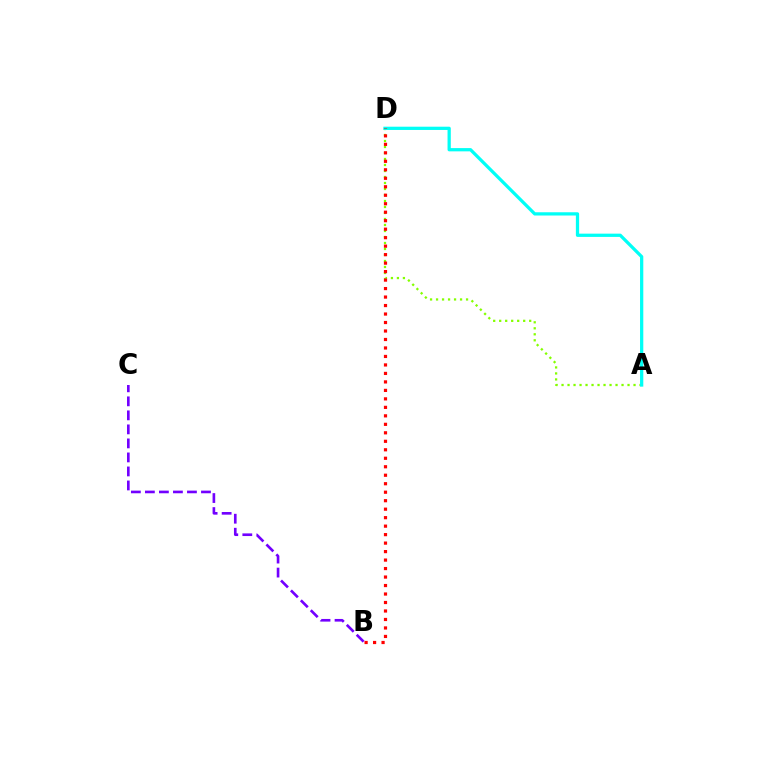{('A', 'D'): [{'color': '#84ff00', 'line_style': 'dotted', 'thickness': 1.63}, {'color': '#00fff6', 'line_style': 'solid', 'thickness': 2.35}], ('B', 'C'): [{'color': '#7200ff', 'line_style': 'dashed', 'thickness': 1.9}], ('B', 'D'): [{'color': '#ff0000', 'line_style': 'dotted', 'thickness': 2.31}]}